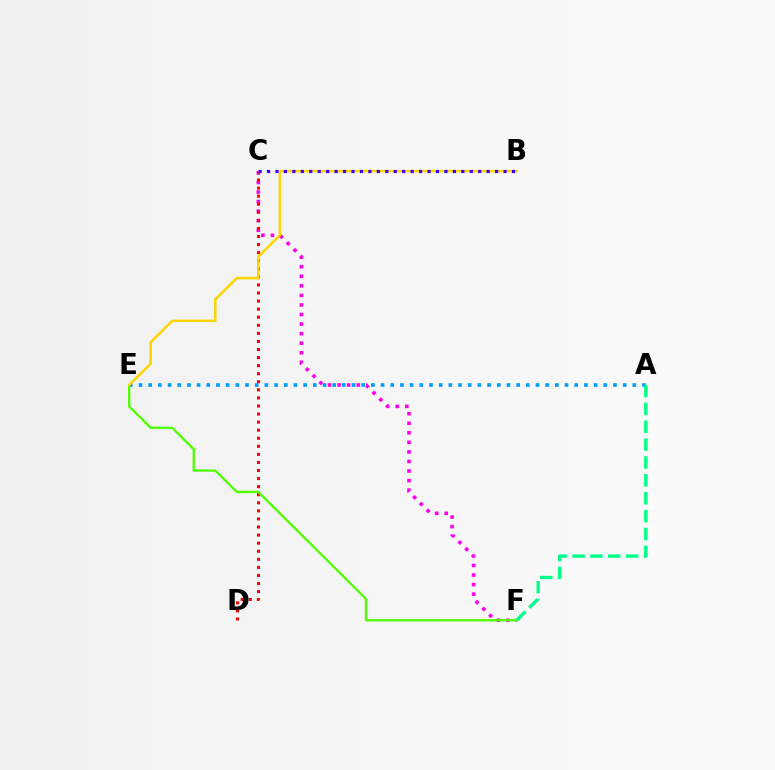{('C', 'F'): [{'color': '#ff00ed', 'line_style': 'dotted', 'thickness': 2.6}], ('A', 'E'): [{'color': '#009eff', 'line_style': 'dotted', 'thickness': 2.63}], ('C', 'D'): [{'color': '#ff0000', 'line_style': 'dotted', 'thickness': 2.19}], ('E', 'F'): [{'color': '#4fff00', 'line_style': 'solid', 'thickness': 1.66}], ('B', 'E'): [{'color': '#ffd500', 'line_style': 'solid', 'thickness': 1.82}], ('A', 'F'): [{'color': '#00ff86', 'line_style': 'dashed', 'thickness': 2.43}], ('B', 'C'): [{'color': '#3700ff', 'line_style': 'dotted', 'thickness': 2.3}]}